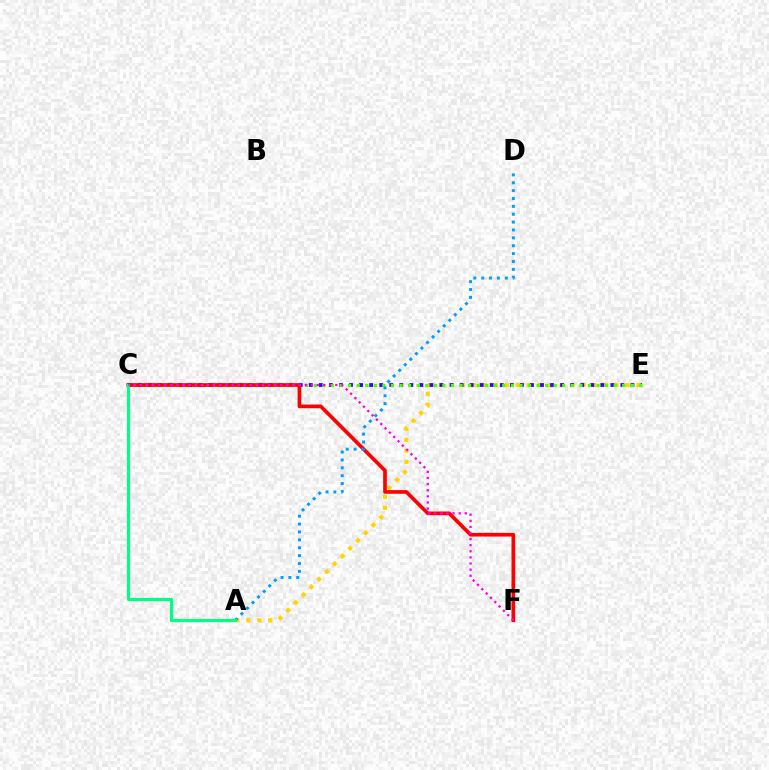{('A', 'E'): [{'color': '#ffd500', 'line_style': 'dotted', 'thickness': 2.98}], ('C', 'E'): [{'color': '#3700ff', 'line_style': 'dotted', 'thickness': 2.73}, {'color': '#4fff00', 'line_style': 'dotted', 'thickness': 2.33}], ('C', 'F'): [{'color': '#ff0000', 'line_style': 'solid', 'thickness': 2.65}, {'color': '#ff00ed', 'line_style': 'dotted', 'thickness': 1.66}], ('A', 'D'): [{'color': '#009eff', 'line_style': 'dotted', 'thickness': 2.14}], ('A', 'C'): [{'color': '#00ff86', 'line_style': 'solid', 'thickness': 2.25}]}